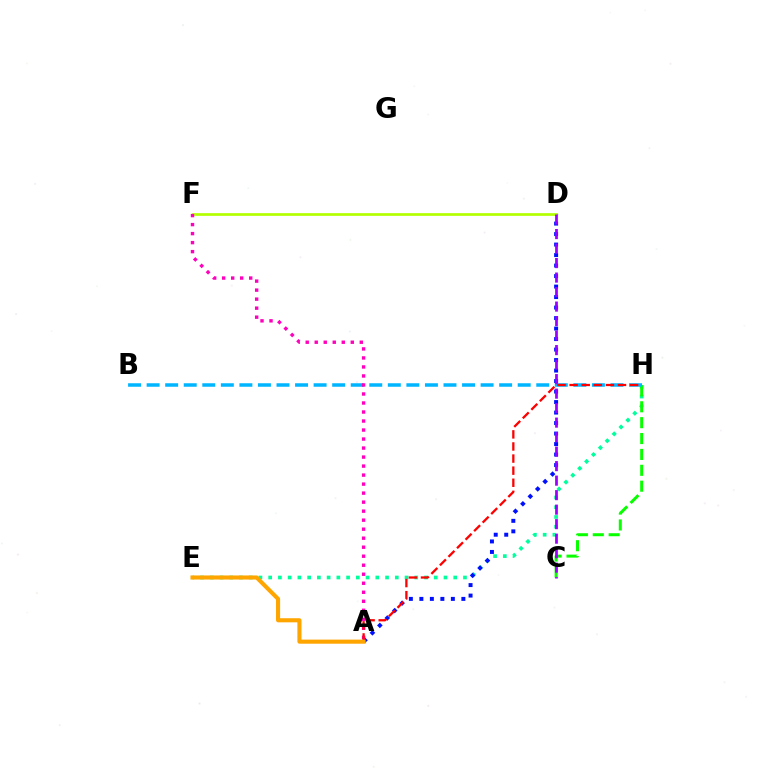{('E', 'H'): [{'color': '#00ff9d', 'line_style': 'dotted', 'thickness': 2.65}], ('C', 'H'): [{'color': '#08ff00', 'line_style': 'dashed', 'thickness': 2.16}], ('B', 'H'): [{'color': '#00b5ff', 'line_style': 'dashed', 'thickness': 2.52}], ('A', 'D'): [{'color': '#0010ff', 'line_style': 'dotted', 'thickness': 2.85}], ('D', 'F'): [{'color': '#b3ff00', 'line_style': 'solid', 'thickness': 1.95}], ('A', 'F'): [{'color': '#ff00bd', 'line_style': 'dotted', 'thickness': 2.45}], ('C', 'D'): [{'color': '#9b00ff', 'line_style': 'dashed', 'thickness': 1.97}], ('A', 'H'): [{'color': '#ff0000', 'line_style': 'dashed', 'thickness': 1.64}], ('A', 'E'): [{'color': '#ffa500', 'line_style': 'solid', 'thickness': 2.95}]}